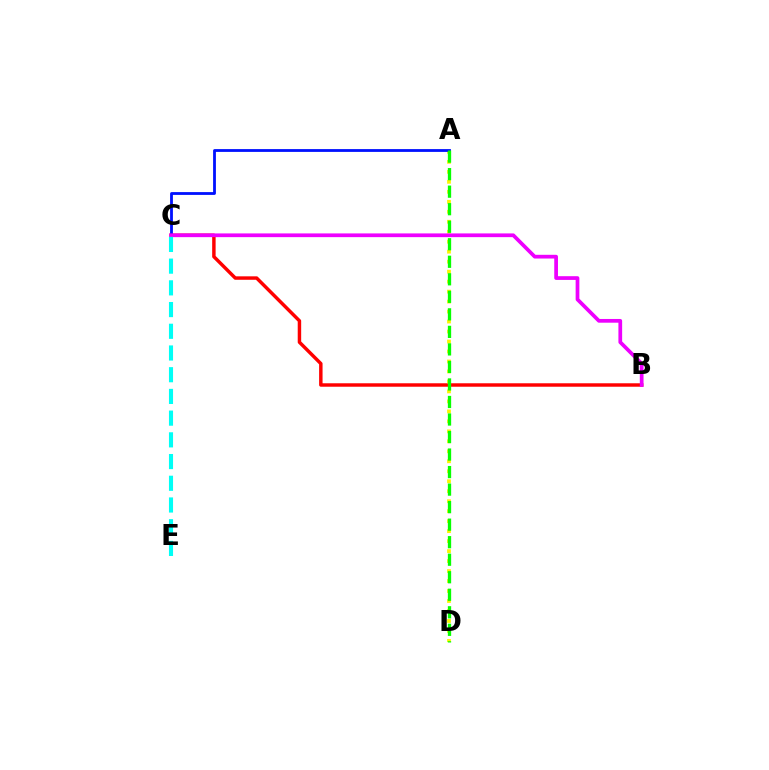{('B', 'C'): [{'color': '#ff0000', 'line_style': 'solid', 'thickness': 2.48}, {'color': '#ee00ff', 'line_style': 'solid', 'thickness': 2.68}], ('A', 'D'): [{'color': '#fcf500', 'line_style': 'dotted', 'thickness': 2.71}, {'color': '#08ff00', 'line_style': 'dashed', 'thickness': 2.38}], ('A', 'C'): [{'color': '#0010ff', 'line_style': 'solid', 'thickness': 2.02}], ('C', 'E'): [{'color': '#00fff6', 'line_style': 'dashed', 'thickness': 2.95}]}